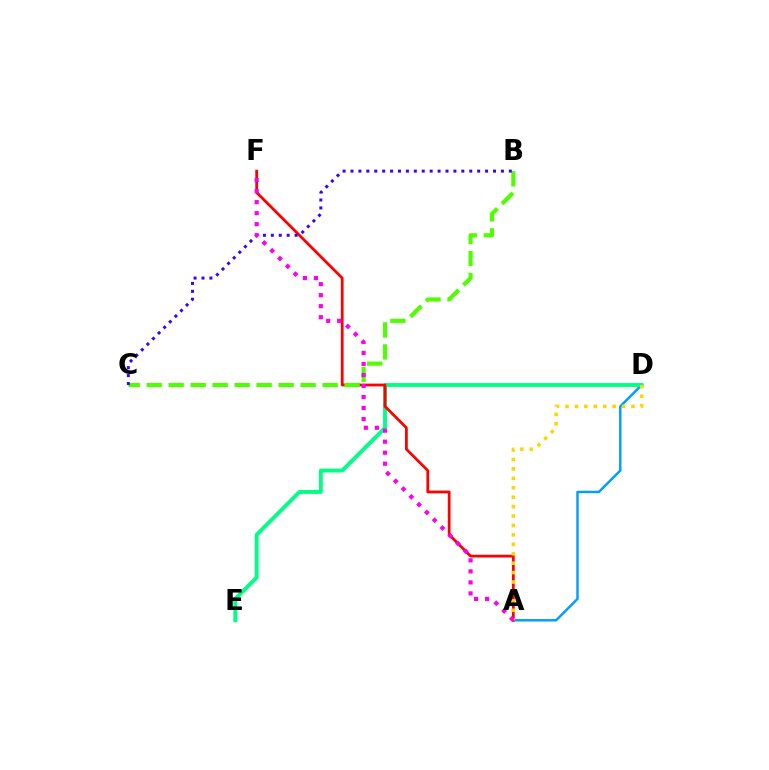{('A', 'D'): [{'color': '#009eff', 'line_style': 'solid', 'thickness': 1.77}, {'color': '#ffd500', 'line_style': 'dotted', 'thickness': 2.56}], ('D', 'E'): [{'color': '#00ff86', 'line_style': 'solid', 'thickness': 2.8}], ('A', 'F'): [{'color': '#ff0000', 'line_style': 'solid', 'thickness': 1.99}, {'color': '#ff00ed', 'line_style': 'dotted', 'thickness': 2.99}], ('B', 'C'): [{'color': '#4fff00', 'line_style': 'dashed', 'thickness': 2.99}, {'color': '#3700ff', 'line_style': 'dotted', 'thickness': 2.15}]}